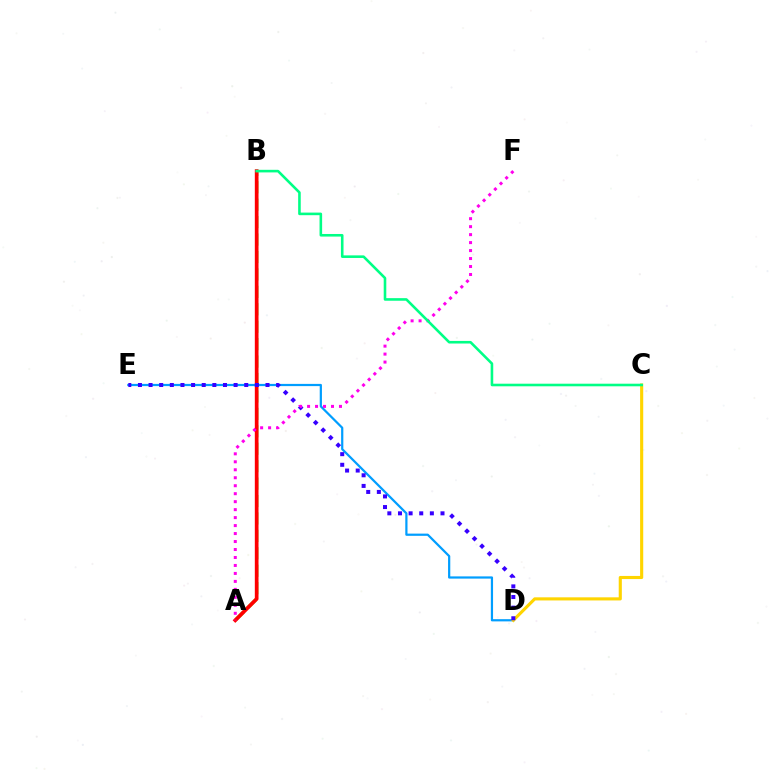{('A', 'B'): [{'color': '#4fff00', 'line_style': 'dashed', 'thickness': 2.37}, {'color': '#ff0000', 'line_style': 'solid', 'thickness': 2.66}], ('D', 'E'): [{'color': '#009eff', 'line_style': 'solid', 'thickness': 1.6}, {'color': '#3700ff', 'line_style': 'dotted', 'thickness': 2.89}], ('C', 'D'): [{'color': '#ffd500', 'line_style': 'solid', 'thickness': 2.24}], ('A', 'F'): [{'color': '#ff00ed', 'line_style': 'dotted', 'thickness': 2.17}], ('B', 'C'): [{'color': '#00ff86', 'line_style': 'solid', 'thickness': 1.87}]}